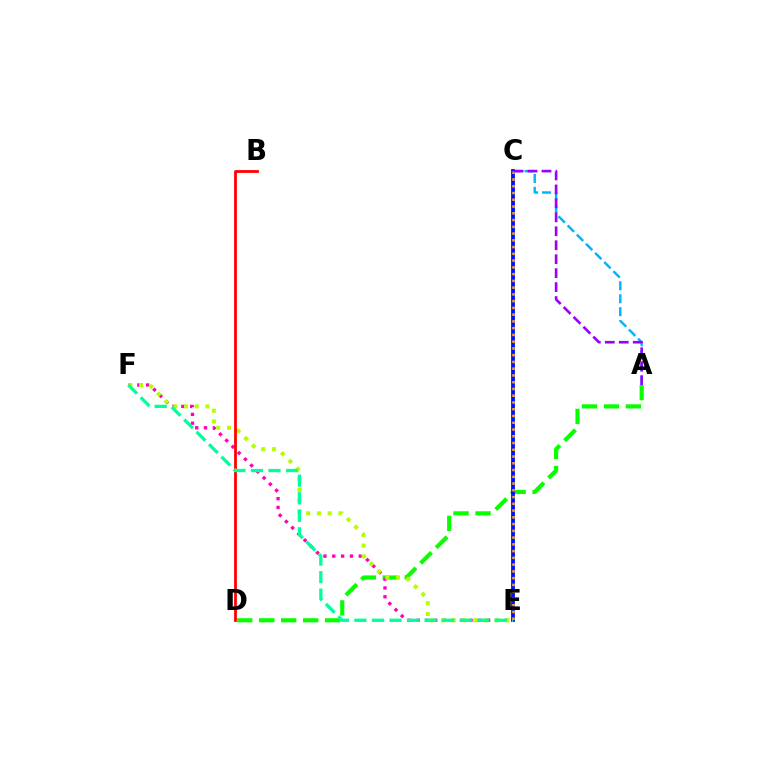{('A', 'D'): [{'color': '#08ff00', 'line_style': 'dashed', 'thickness': 2.99}], ('A', 'C'): [{'color': '#00b5ff', 'line_style': 'dashed', 'thickness': 1.76}, {'color': '#9b00ff', 'line_style': 'dashed', 'thickness': 1.9}], ('E', 'F'): [{'color': '#ff00bd', 'line_style': 'dotted', 'thickness': 2.4}, {'color': '#b3ff00', 'line_style': 'dotted', 'thickness': 2.92}, {'color': '#00ff9d', 'line_style': 'dashed', 'thickness': 2.38}], ('B', 'D'): [{'color': '#ff0000', 'line_style': 'solid', 'thickness': 2.0}], ('C', 'E'): [{'color': '#0010ff', 'line_style': 'solid', 'thickness': 2.76}, {'color': '#ffa500', 'line_style': 'dotted', 'thickness': 1.84}]}